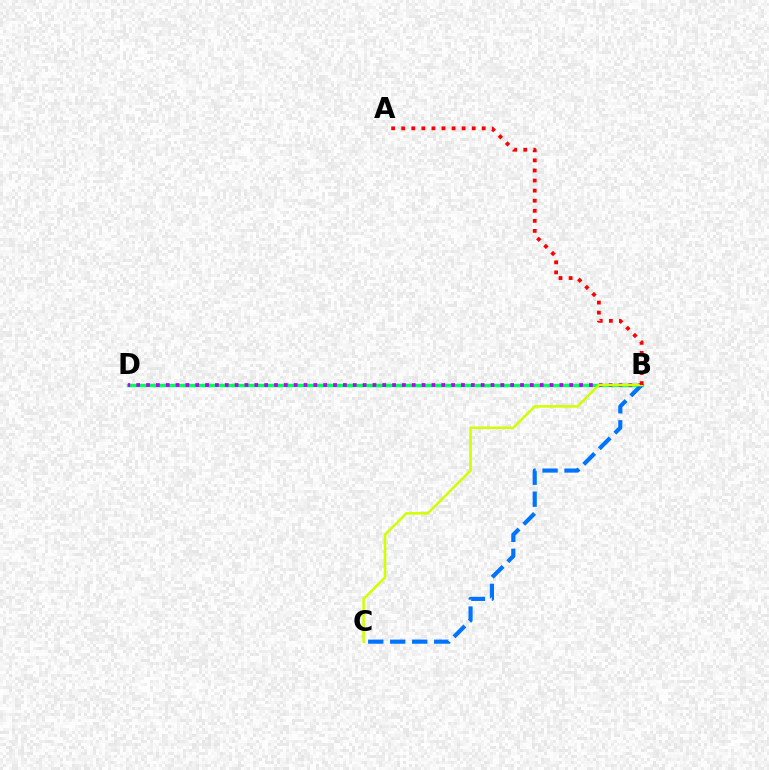{('B', 'D'): [{'color': '#00ff5c', 'line_style': 'solid', 'thickness': 2.49}, {'color': '#b900ff', 'line_style': 'dotted', 'thickness': 2.67}], ('B', 'C'): [{'color': '#0074ff', 'line_style': 'dashed', 'thickness': 2.99}, {'color': '#d1ff00', 'line_style': 'solid', 'thickness': 1.82}], ('A', 'B'): [{'color': '#ff0000', 'line_style': 'dotted', 'thickness': 2.74}]}